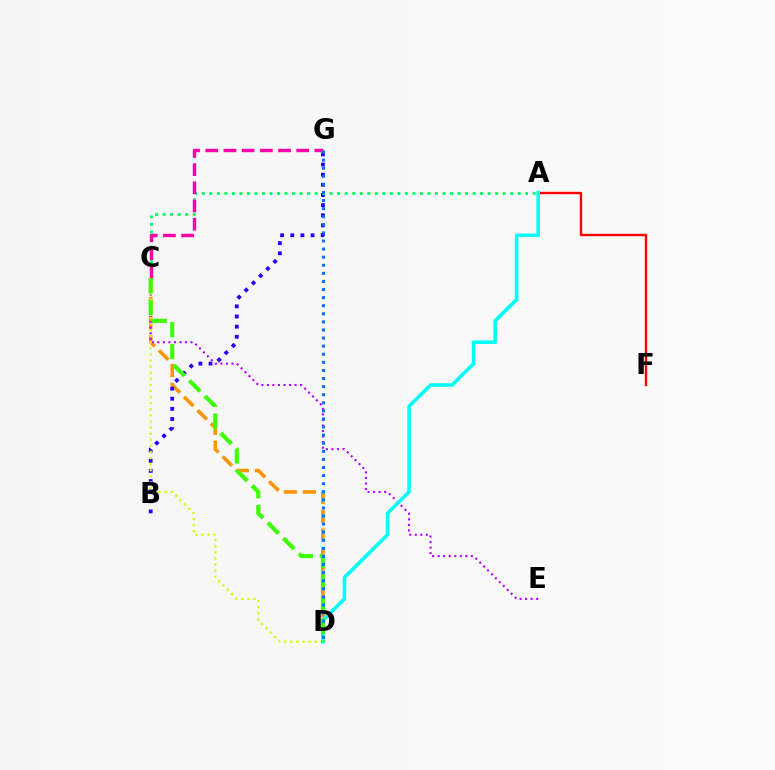{('A', 'F'): [{'color': '#ff0000', 'line_style': 'solid', 'thickness': 1.72}], ('C', 'D'): [{'color': '#ff9400', 'line_style': 'dashed', 'thickness': 2.57}, {'color': '#d1ff00', 'line_style': 'dotted', 'thickness': 1.66}, {'color': '#3dff00', 'line_style': 'dashed', 'thickness': 2.97}], ('B', 'G'): [{'color': '#2500ff', 'line_style': 'dotted', 'thickness': 2.75}], ('C', 'E'): [{'color': '#b900ff', 'line_style': 'dotted', 'thickness': 1.5}], ('A', 'D'): [{'color': '#00fff6', 'line_style': 'solid', 'thickness': 2.59}], ('A', 'C'): [{'color': '#00ff5c', 'line_style': 'dotted', 'thickness': 2.04}], ('C', 'G'): [{'color': '#ff00ac', 'line_style': 'dashed', 'thickness': 2.47}], ('D', 'G'): [{'color': '#0074ff', 'line_style': 'dotted', 'thickness': 2.2}]}